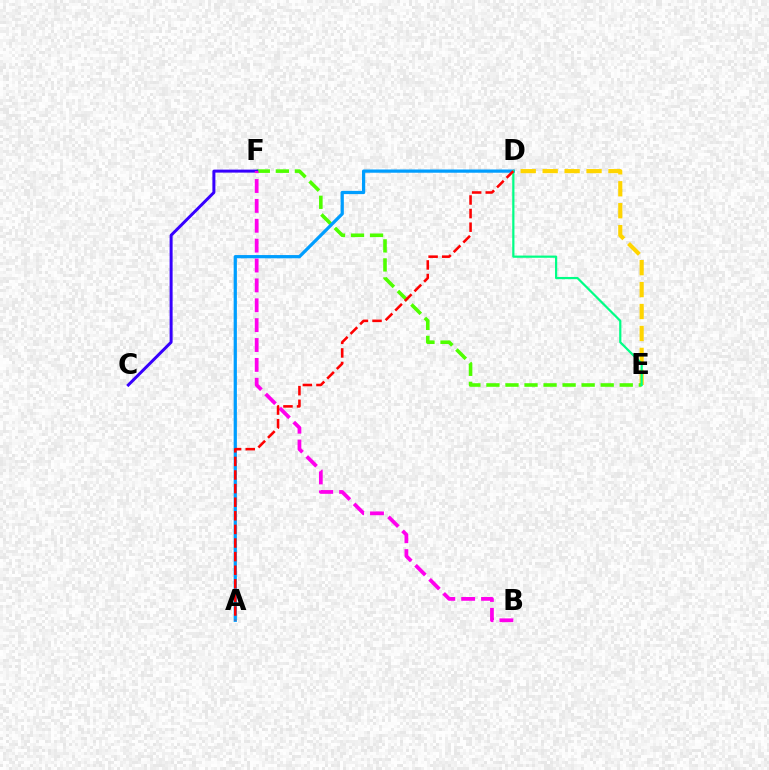{('D', 'E'): [{'color': '#ffd500', 'line_style': 'dashed', 'thickness': 2.98}, {'color': '#00ff86', 'line_style': 'solid', 'thickness': 1.59}], ('E', 'F'): [{'color': '#4fff00', 'line_style': 'dashed', 'thickness': 2.59}], ('C', 'F'): [{'color': '#3700ff', 'line_style': 'solid', 'thickness': 2.16}], ('A', 'D'): [{'color': '#009eff', 'line_style': 'solid', 'thickness': 2.33}, {'color': '#ff0000', 'line_style': 'dashed', 'thickness': 1.85}], ('B', 'F'): [{'color': '#ff00ed', 'line_style': 'dashed', 'thickness': 2.7}]}